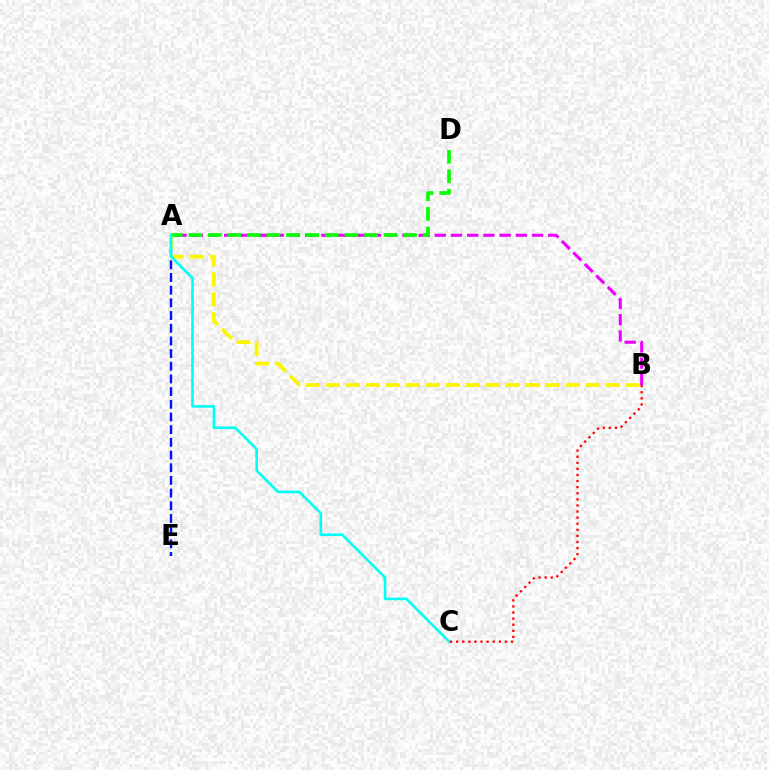{('A', 'B'): [{'color': '#ee00ff', 'line_style': 'dashed', 'thickness': 2.2}, {'color': '#fcf500', 'line_style': 'dashed', 'thickness': 2.71}], ('A', 'E'): [{'color': '#0010ff', 'line_style': 'dashed', 'thickness': 1.72}], ('A', 'D'): [{'color': '#08ff00', 'line_style': 'dashed', 'thickness': 2.65}], ('A', 'C'): [{'color': '#00fff6', 'line_style': 'solid', 'thickness': 1.9}], ('B', 'C'): [{'color': '#ff0000', 'line_style': 'dotted', 'thickness': 1.66}]}